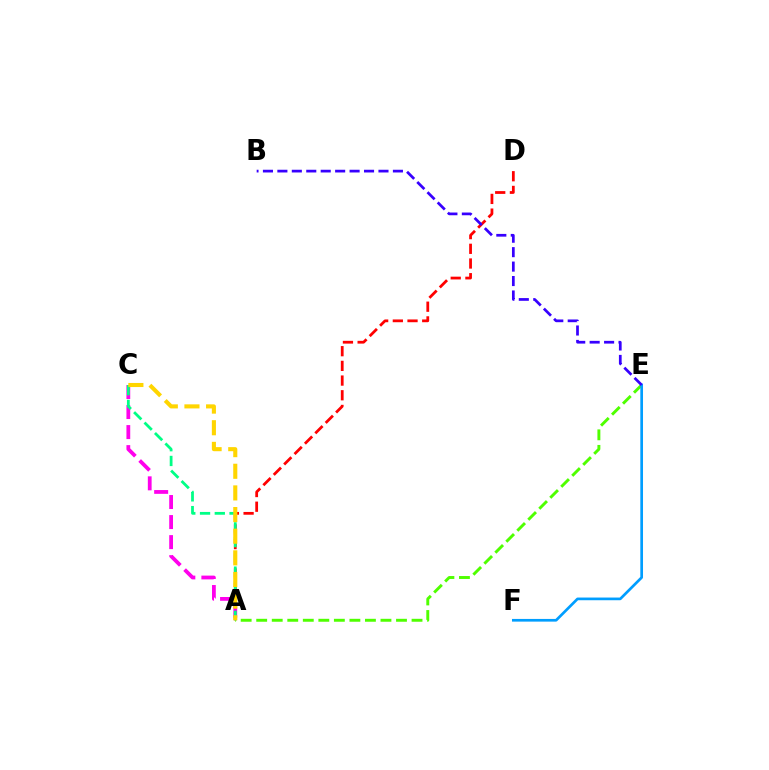{('A', 'D'): [{'color': '#ff0000', 'line_style': 'dashed', 'thickness': 2.0}], ('A', 'C'): [{'color': '#ff00ed', 'line_style': 'dashed', 'thickness': 2.72}, {'color': '#00ff86', 'line_style': 'dashed', 'thickness': 2.0}, {'color': '#ffd500', 'line_style': 'dashed', 'thickness': 2.94}], ('A', 'E'): [{'color': '#4fff00', 'line_style': 'dashed', 'thickness': 2.11}], ('E', 'F'): [{'color': '#009eff', 'line_style': 'solid', 'thickness': 1.94}], ('B', 'E'): [{'color': '#3700ff', 'line_style': 'dashed', 'thickness': 1.96}]}